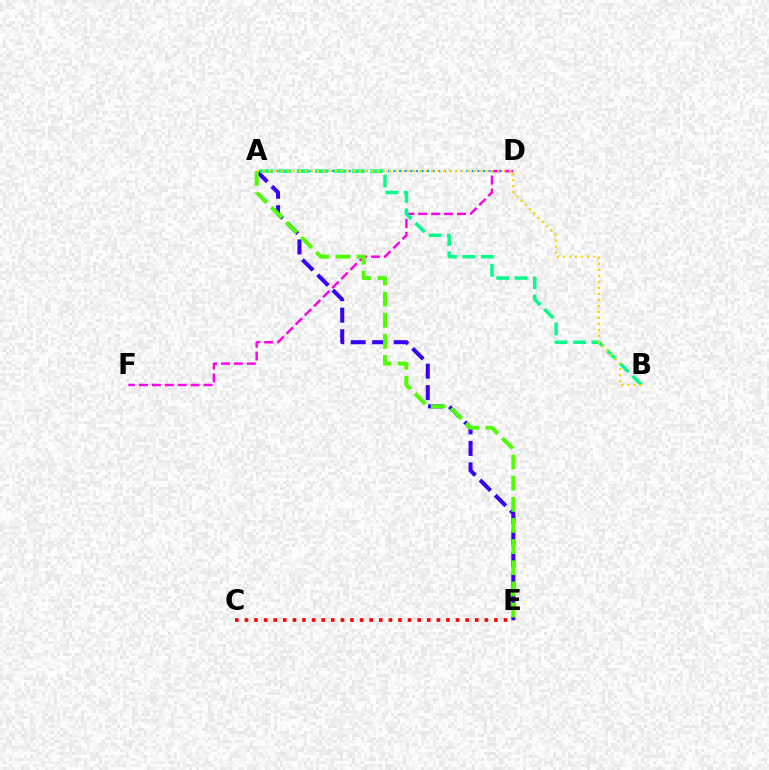{('C', 'E'): [{'color': '#ff0000', 'line_style': 'dotted', 'thickness': 2.61}], ('A', 'D'): [{'color': '#009eff', 'line_style': 'dotted', 'thickness': 1.52}], ('D', 'F'): [{'color': '#ff00ed', 'line_style': 'dashed', 'thickness': 1.76}], ('A', 'E'): [{'color': '#3700ff', 'line_style': 'dashed', 'thickness': 2.92}, {'color': '#4fff00', 'line_style': 'dashed', 'thickness': 2.87}], ('A', 'B'): [{'color': '#00ff86', 'line_style': 'dashed', 'thickness': 2.5}, {'color': '#ffd500', 'line_style': 'dotted', 'thickness': 1.63}]}